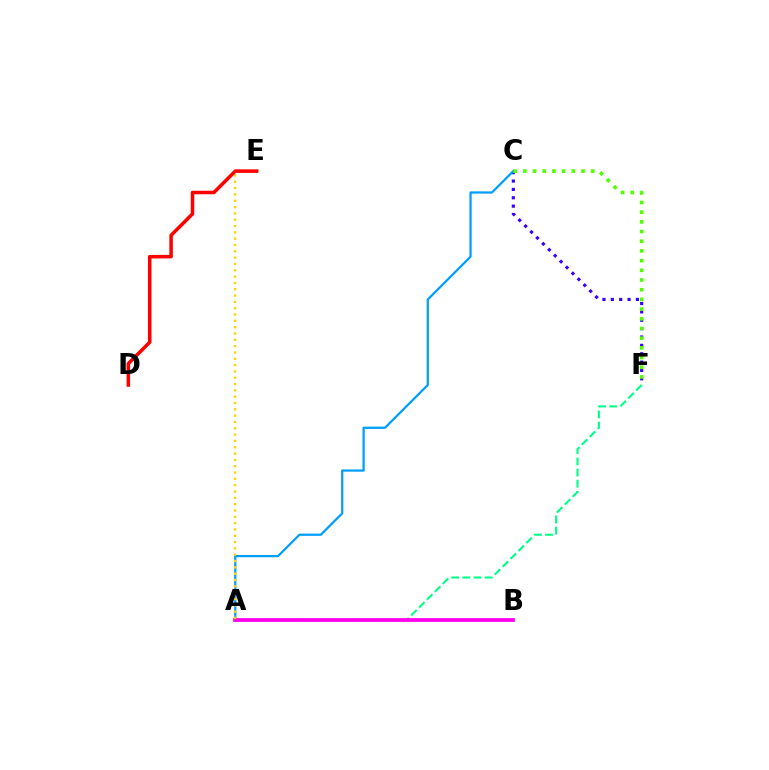{('A', 'F'): [{'color': '#00ff86', 'line_style': 'dashed', 'thickness': 1.52}], ('C', 'F'): [{'color': '#3700ff', 'line_style': 'dotted', 'thickness': 2.27}, {'color': '#4fff00', 'line_style': 'dotted', 'thickness': 2.63}], ('A', 'C'): [{'color': '#009eff', 'line_style': 'solid', 'thickness': 1.61}], ('A', 'B'): [{'color': '#ff00ed', 'line_style': 'solid', 'thickness': 2.72}], ('A', 'E'): [{'color': '#ffd500', 'line_style': 'dotted', 'thickness': 1.72}], ('D', 'E'): [{'color': '#ff0000', 'line_style': 'solid', 'thickness': 2.53}]}